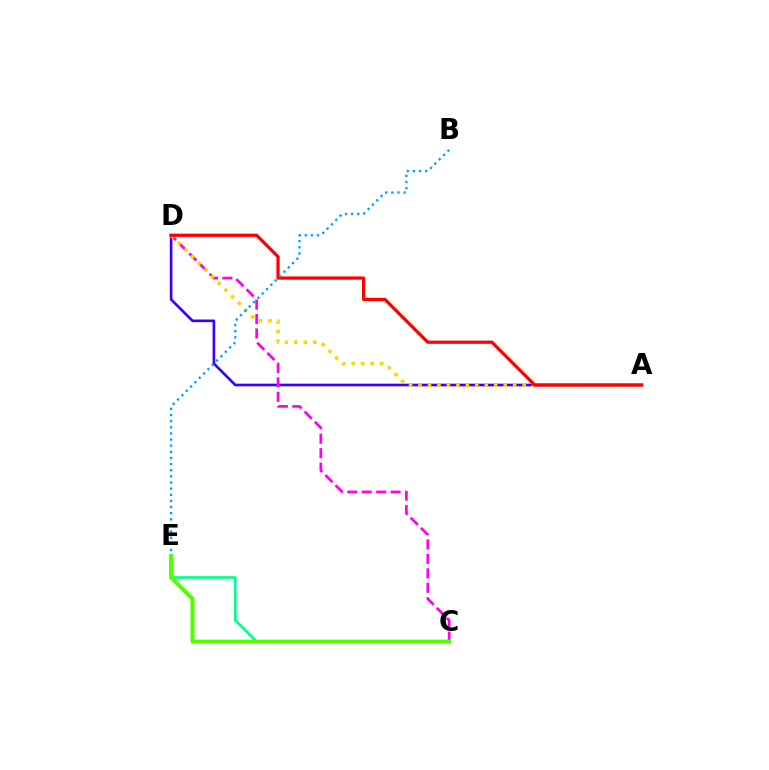{('A', 'D'): [{'color': '#3700ff', 'line_style': 'solid', 'thickness': 1.91}, {'color': '#ffd500', 'line_style': 'dotted', 'thickness': 2.57}, {'color': '#ff0000', 'line_style': 'solid', 'thickness': 2.33}], ('C', 'D'): [{'color': '#ff00ed', 'line_style': 'dashed', 'thickness': 1.96}], ('B', 'E'): [{'color': '#009eff', 'line_style': 'dotted', 'thickness': 1.67}], ('C', 'E'): [{'color': '#00ff86', 'line_style': 'solid', 'thickness': 1.88}, {'color': '#4fff00', 'line_style': 'solid', 'thickness': 2.9}]}